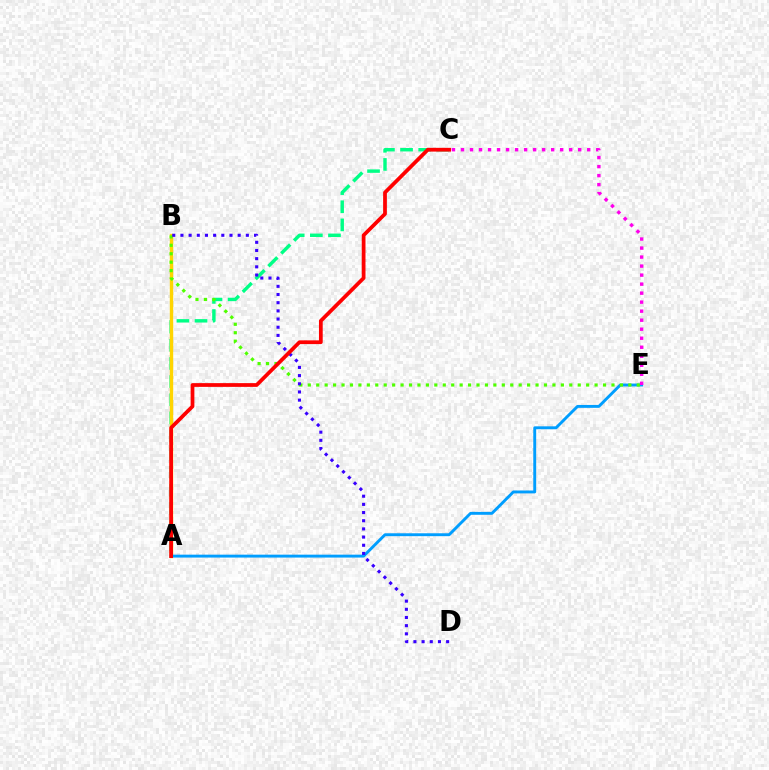{('A', 'C'): [{'color': '#00ff86', 'line_style': 'dashed', 'thickness': 2.46}, {'color': '#ff0000', 'line_style': 'solid', 'thickness': 2.7}], ('A', 'B'): [{'color': '#ffd500', 'line_style': 'solid', 'thickness': 2.44}], ('A', 'E'): [{'color': '#009eff', 'line_style': 'solid', 'thickness': 2.09}], ('B', 'E'): [{'color': '#4fff00', 'line_style': 'dotted', 'thickness': 2.29}], ('C', 'E'): [{'color': '#ff00ed', 'line_style': 'dotted', 'thickness': 2.45}], ('B', 'D'): [{'color': '#3700ff', 'line_style': 'dotted', 'thickness': 2.22}]}